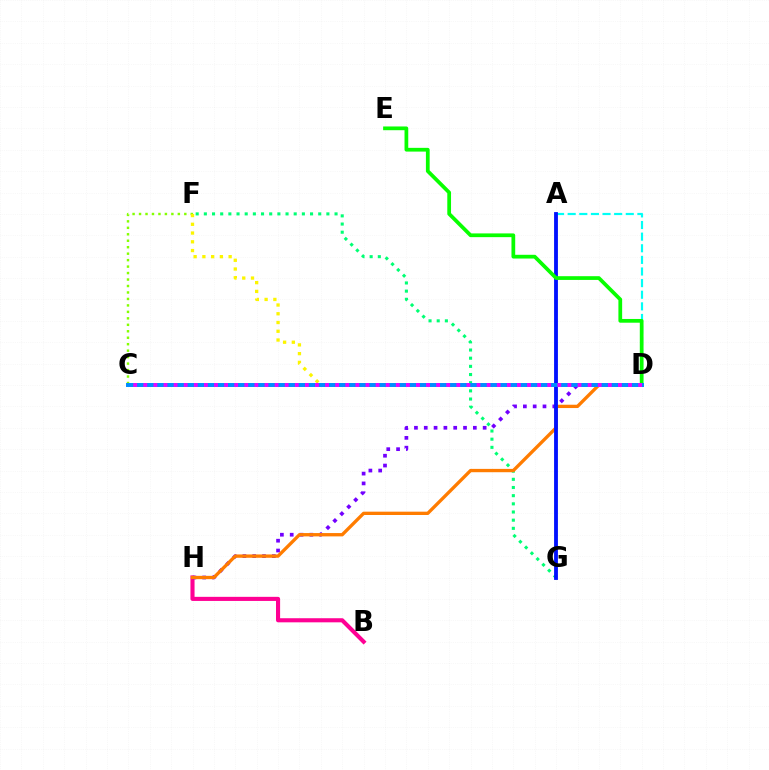{('F', 'G'): [{'color': '#00ff74', 'line_style': 'dotted', 'thickness': 2.22}], ('A', 'G'): [{'color': '#ff0000', 'line_style': 'dashed', 'thickness': 1.58}, {'color': '#0010ff', 'line_style': 'solid', 'thickness': 2.75}], ('B', 'H'): [{'color': '#ff0094', 'line_style': 'solid', 'thickness': 2.95}], ('D', 'H'): [{'color': '#7200ff', 'line_style': 'dotted', 'thickness': 2.67}, {'color': '#ff7c00', 'line_style': 'solid', 'thickness': 2.39}], ('C', 'F'): [{'color': '#84ff00', 'line_style': 'dotted', 'thickness': 1.76}], ('A', 'D'): [{'color': '#00fff6', 'line_style': 'dashed', 'thickness': 1.58}], ('D', 'F'): [{'color': '#fcf500', 'line_style': 'dotted', 'thickness': 2.38}], ('D', 'E'): [{'color': '#08ff00', 'line_style': 'solid', 'thickness': 2.69}], ('C', 'D'): [{'color': '#008cff', 'line_style': 'solid', 'thickness': 2.85}, {'color': '#ee00ff', 'line_style': 'dotted', 'thickness': 2.74}]}